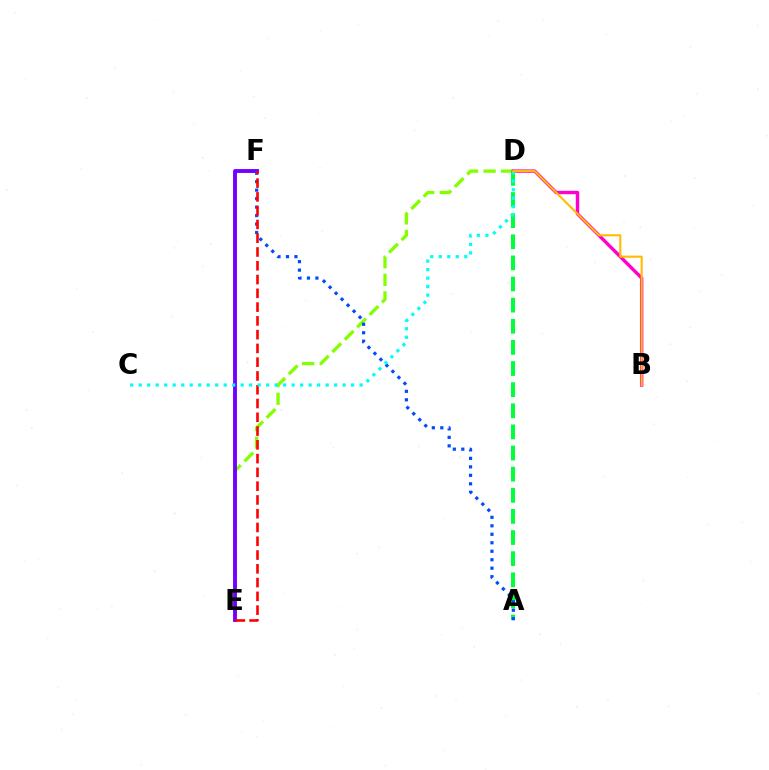{('D', 'E'): [{'color': '#84ff00', 'line_style': 'dashed', 'thickness': 2.39}], ('E', 'F'): [{'color': '#7200ff', 'line_style': 'solid', 'thickness': 2.79}, {'color': '#ff0000', 'line_style': 'dashed', 'thickness': 1.87}], ('A', 'D'): [{'color': '#00ff39', 'line_style': 'dashed', 'thickness': 2.87}], ('B', 'D'): [{'color': '#ff00cf', 'line_style': 'solid', 'thickness': 2.45}, {'color': '#ffbd00', 'line_style': 'solid', 'thickness': 1.53}], ('A', 'F'): [{'color': '#004bff', 'line_style': 'dotted', 'thickness': 2.3}], ('C', 'D'): [{'color': '#00fff6', 'line_style': 'dotted', 'thickness': 2.31}]}